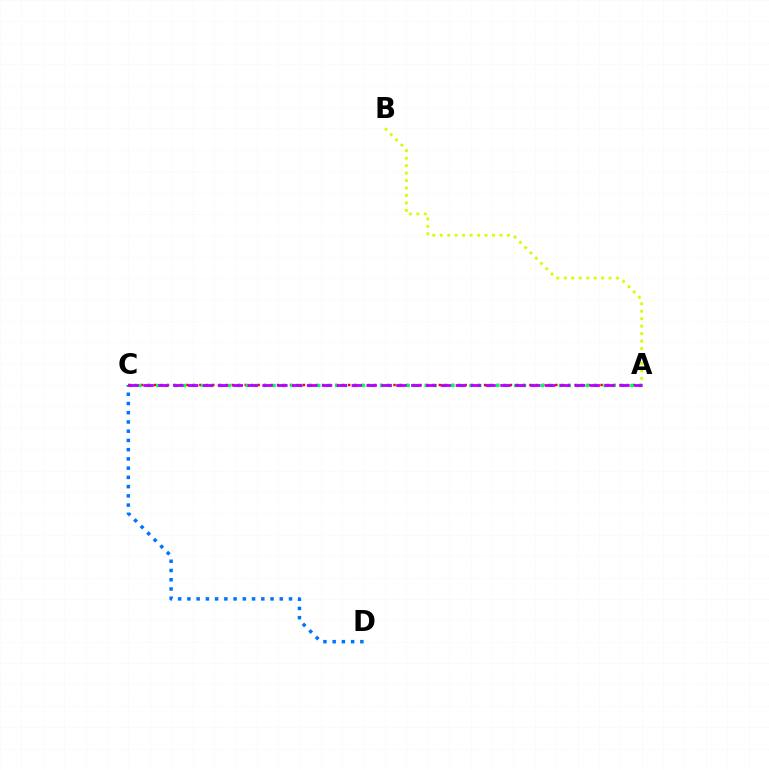{('C', 'D'): [{'color': '#0074ff', 'line_style': 'dotted', 'thickness': 2.51}], ('A', 'B'): [{'color': '#d1ff00', 'line_style': 'dotted', 'thickness': 2.03}], ('A', 'C'): [{'color': '#ff0000', 'line_style': 'dotted', 'thickness': 1.76}, {'color': '#00ff5c', 'line_style': 'dotted', 'thickness': 2.43}, {'color': '#b900ff', 'line_style': 'dashed', 'thickness': 2.02}]}